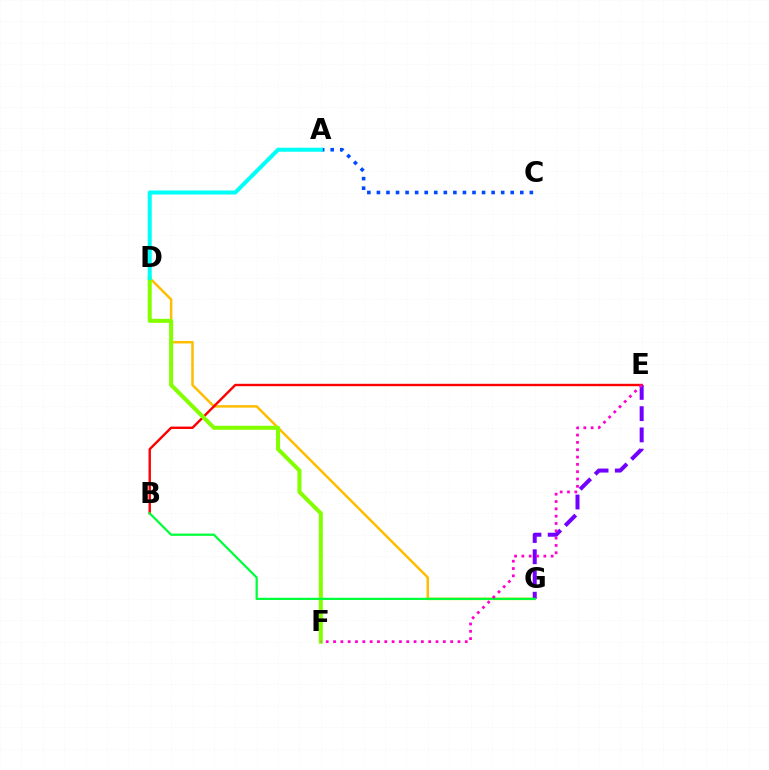{('D', 'G'): [{'color': '#ffbd00', 'line_style': 'solid', 'thickness': 1.79}], ('E', 'G'): [{'color': '#7200ff', 'line_style': 'dashed', 'thickness': 2.89}], ('B', 'E'): [{'color': '#ff0000', 'line_style': 'solid', 'thickness': 1.73}], ('A', 'C'): [{'color': '#004bff', 'line_style': 'dotted', 'thickness': 2.6}], ('D', 'F'): [{'color': '#84ff00', 'line_style': 'solid', 'thickness': 2.91}], ('B', 'G'): [{'color': '#00ff39', 'line_style': 'solid', 'thickness': 1.62}], ('E', 'F'): [{'color': '#ff00cf', 'line_style': 'dotted', 'thickness': 1.99}], ('A', 'D'): [{'color': '#00fff6', 'line_style': 'solid', 'thickness': 2.9}]}